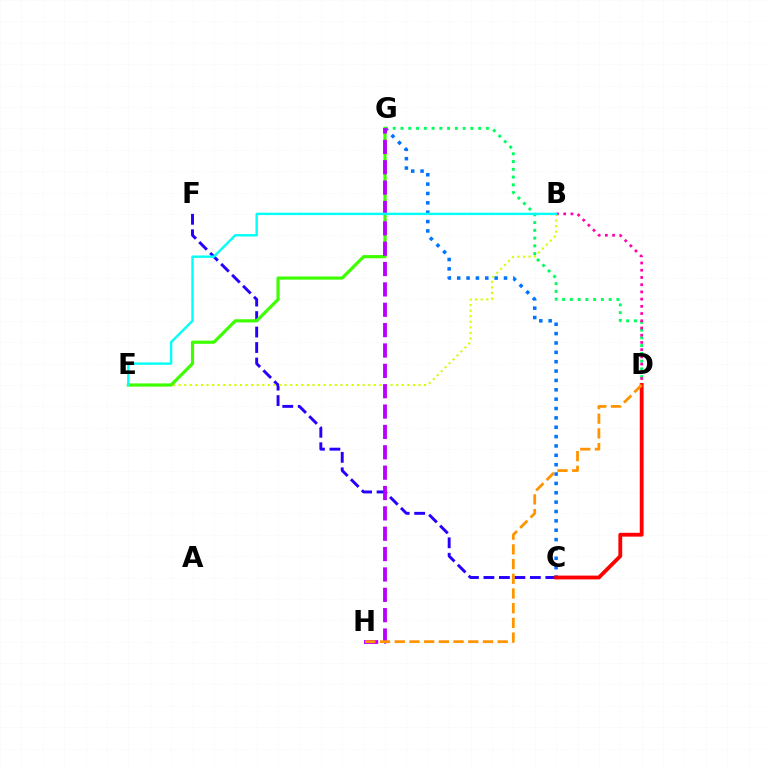{('C', 'F'): [{'color': '#2500ff', 'line_style': 'dashed', 'thickness': 2.1}], ('D', 'G'): [{'color': '#00ff5c', 'line_style': 'dotted', 'thickness': 2.11}], ('C', 'G'): [{'color': '#0074ff', 'line_style': 'dotted', 'thickness': 2.54}], ('B', 'D'): [{'color': '#ff00ac', 'line_style': 'dotted', 'thickness': 1.96}], ('B', 'E'): [{'color': '#d1ff00', 'line_style': 'dotted', 'thickness': 1.52}, {'color': '#00fff6', 'line_style': 'solid', 'thickness': 1.72}], ('E', 'G'): [{'color': '#3dff00', 'line_style': 'solid', 'thickness': 2.29}], ('C', 'D'): [{'color': '#ff0000', 'line_style': 'solid', 'thickness': 2.75}], ('G', 'H'): [{'color': '#b900ff', 'line_style': 'dashed', 'thickness': 2.77}], ('D', 'H'): [{'color': '#ff9400', 'line_style': 'dashed', 'thickness': 2.0}]}